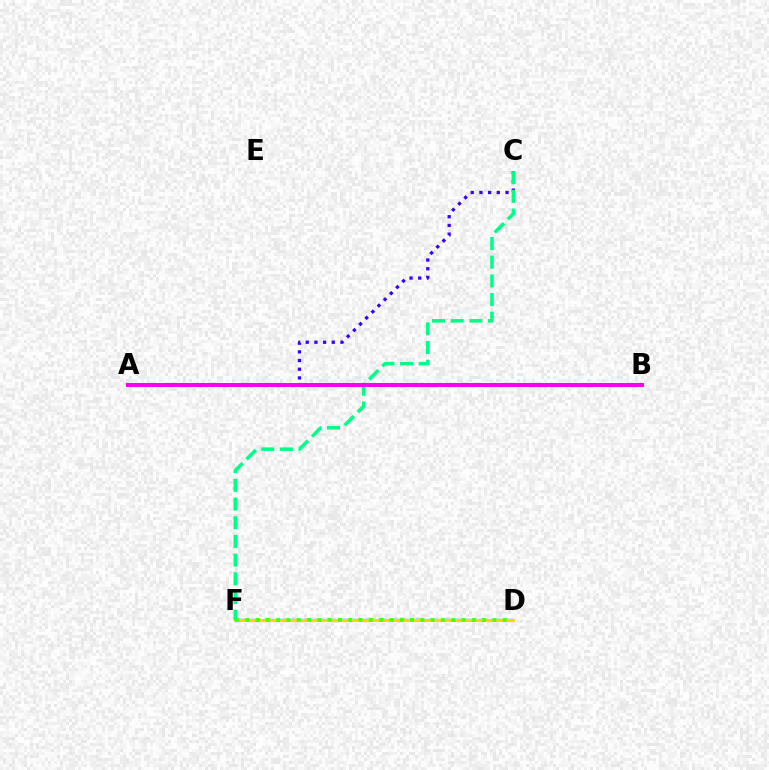{('A', 'B'): [{'color': '#ff0000', 'line_style': 'dotted', 'thickness': 2.81}, {'color': '#ff00ed', 'line_style': 'solid', 'thickness': 2.89}], ('A', 'C'): [{'color': '#3700ff', 'line_style': 'dotted', 'thickness': 2.36}], ('D', 'F'): [{'color': '#009eff', 'line_style': 'dashed', 'thickness': 1.71}, {'color': '#ffd500', 'line_style': 'solid', 'thickness': 2.13}, {'color': '#4fff00', 'line_style': 'dotted', 'thickness': 2.8}], ('C', 'F'): [{'color': '#00ff86', 'line_style': 'dashed', 'thickness': 2.54}]}